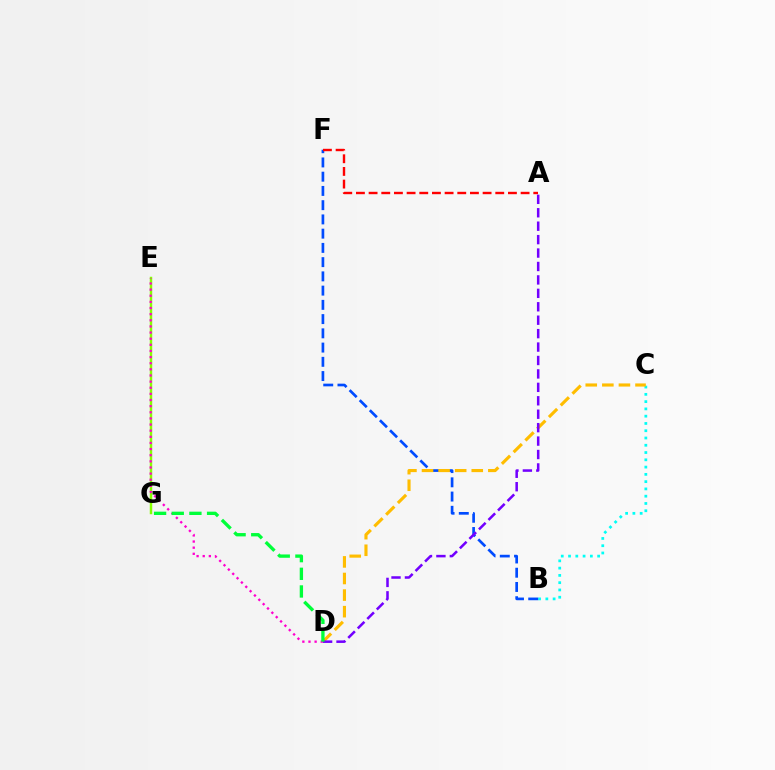{('E', 'G'): [{'color': '#84ff00', 'line_style': 'solid', 'thickness': 1.77}], ('B', 'C'): [{'color': '#00fff6', 'line_style': 'dotted', 'thickness': 1.98}], ('B', 'F'): [{'color': '#004bff', 'line_style': 'dashed', 'thickness': 1.93}], ('C', 'D'): [{'color': '#ffbd00', 'line_style': 'dashed', 'thickness': 2.25}], ('A', 'D'): [{'color': '#7200ff', 'line_style': 'dashed', 'thickness': 1.82}], ('D', 'E'): [{'color': '#ff00cf', 'line_style': 'dotted', 'thickness': 1.67}], ('A', 'F'): [{'color': '#ff0000', 'line_style': 'dashed', 'thickness': 1.72}], ('D', 'G'): [{'color': '#00ff39', 'line_style': 'dashed', 'thickness': 2.4}]}